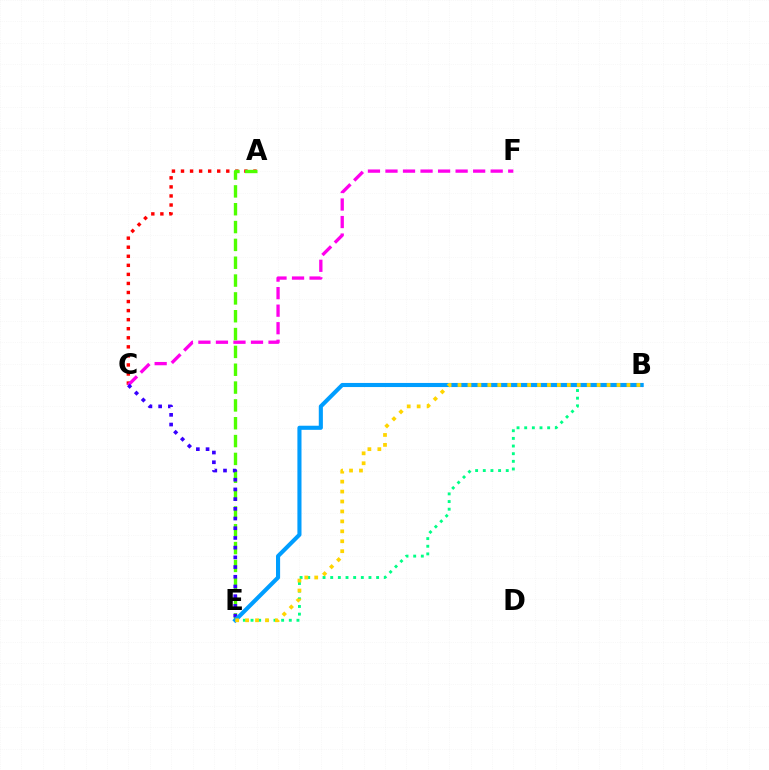{('A', 'C'): [{'color': '#ff0000', 'line_style': 'dotted', 'thickness': 2.46}], ('C', 'F'): [{'color': '#ff00ed', 'line_style': 'dashed', 'thickness': 2.38}], ('B', 'E'): [{'color': '#00ff86', 'line_style': 'dotted', 'thickness': 2.08}, {'color': '#009eff', 'line_style': 'solid', 'thickness': 2.95}, {'color': '#ffd500', 'line_style': 'dotted', 'thickness': 2.7}], ('A', 'E'): [{'color': '#4fff00', 'line_style': 'dashed', 'thickness': 2.42}], ('C', 'E'): [{'color': '#3700ff', 'line_style': 'dotted', 'thickness': 2.64}]}